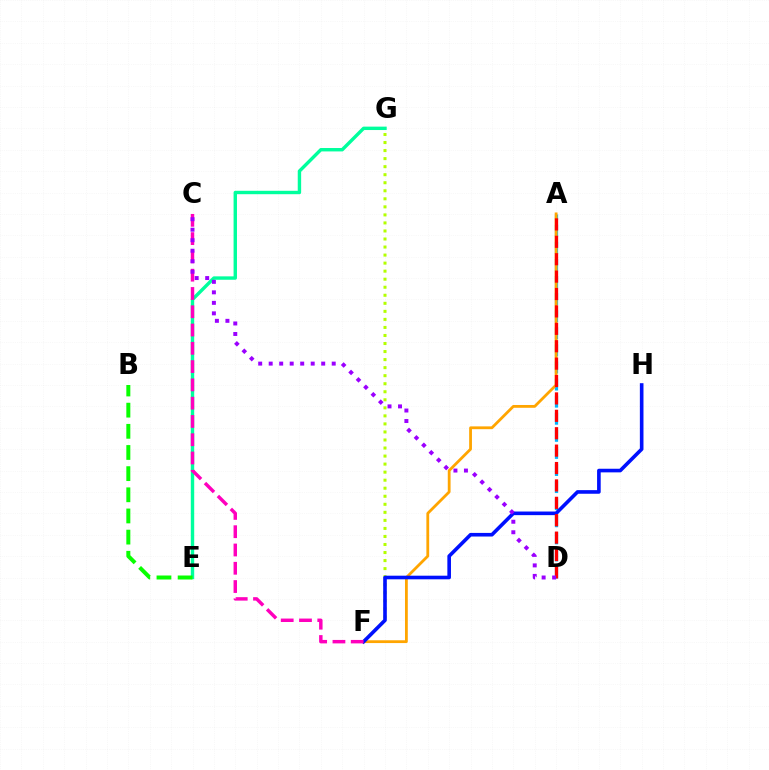{('F', 'G'): [{'color': '#b3ff00', 'line_style': 'dotted', 'thickness': 2.18}], ('A', 'D'): [{'color': '#00b5ff', 'line_style': 'dashed', 'thickness': 2.32}, {'color': '#ff0000', 'line_style': 'dashed', 'thickness': 2.36}], ('E', 'G'): [{'color': '#00ff9d', 'line_style': 'solid', 'thickness': 2.45}], ('A', 'F'): [{'color': '#ffa500', 'line_style': 'solid', 'thickness': 2.01}], ('F', 'H'): [{'color': '#0010ff', 'line_style': 'solid', 'thickness': 2.6}], ('C', 'F'): [{'color': '#ff00bd', 'line_style': 'dashed', 'thickness': 2.48}], ('B', 'E'): [{'color': '#08ff00', 'line_style': 'dashed', 'thickness': 2.87}], ('C', 'D'): [{'color': '#9b00ff', 'line_style': 'dotted', 'thickness': 2.85}]}